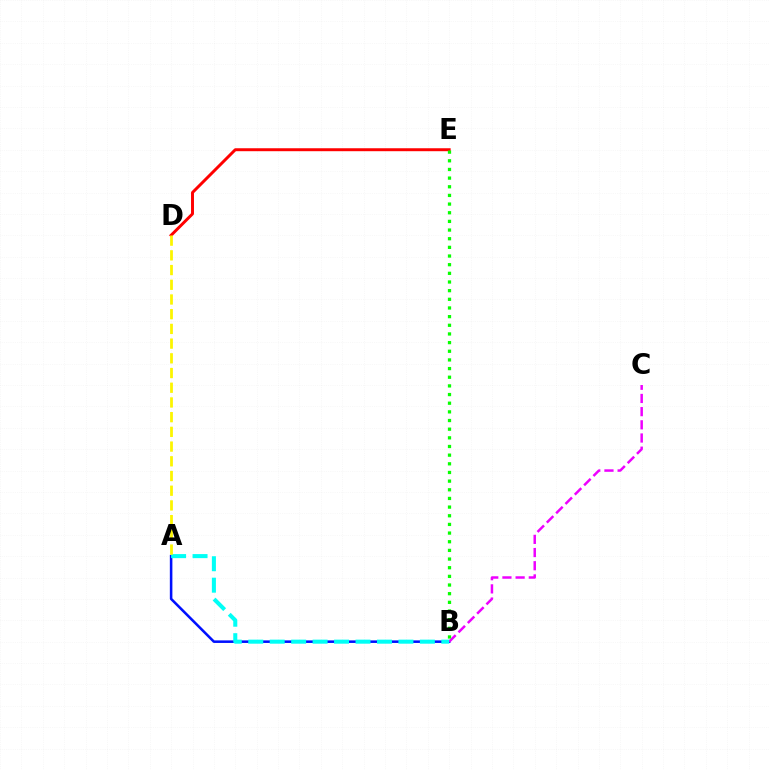{('D', 'E'): [{'color': '#ff0000', 'line_style': 'solid', 'thickness': 2.13}], ('A', 'B'): [{'color': '#0010ff', 'line_style': 'solid', 'thickness': 1.84}, {'color': '#00fff6', 'line_style': 'dashed', 'thickness': 2.91}], ('B', 'C'): [{'color': '#ee00ff', 'line_style': 'dashed', 'thickness': 1.79}], ('B', 'E'): [{'color': '#08ff00', 'line_style': 'dotted', 'thickness': 2.35}], ('A', 'D'): [{'color': '#fcf500', 'line_style': 'dashed', 'thickness': 2.0}]}